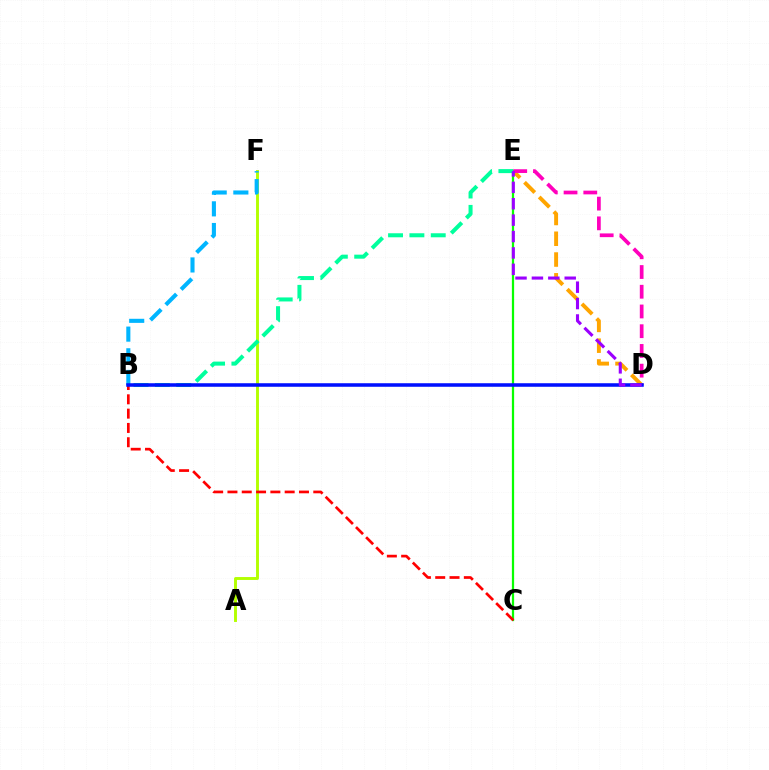{('A', 'F'): [{'color': '#b3ff00', 'line_style': 'solid', 'thickness': 2.1}], ('D', 'E'): [{'color': '#ffa500', 'line_style': 'dashed', 'thickness': 2.82}, {'color': '#ff00bd', 'line_style': 'dashed', 'thickness': 2.68}, {'color': '#9b00ff', 'line_style': 'dashed', 'thickness': 2.23}], ('C', 'E'): [{'color': '#08ff00', 'line_style': 'solid', 'thickness': 1.62}], ('B', 'E'): [{'color': '#00ff9d', 'line_style': 'dashed', 'thickness': 2.9}], ('B', 'F'): [{'color': '#00b5ff', 'line_style': 'dashed', 'thickness': 2.94}], ('B', 'C'): [{'color': '#ff0000', 'line_style': 'dashed', 'thickness': 1.94}], ('B', 'D'): [{'color': '#0010ff', 'line_style': 'solid', 'thickness': 2.55}]}